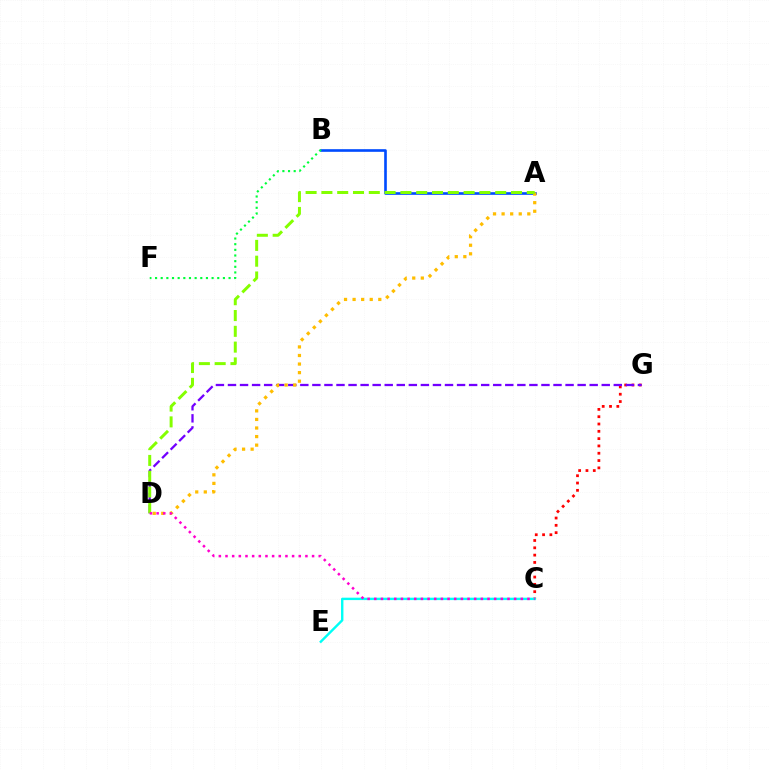{('C', 'G'): [{'color': '#ff0000', 'line_style': 'dotted', 'thickness': 1.99}], ('C', 'E'): [{'color': '#00fff6', 'line_style': 'solid', 'thickness': 1.73}], ('A', 'B'): [{'color': '#004bff', 'line_style': 'solid', 'thickness': 1.9}], ('D', 'G'): [{'color': '#7200ff', 'line_style': 'dashed', 'thickness': 1.64}], ('B', 'F'): [{'color': '#00ff39', 'line_style': 'dotted', 'thickness': 1.54}], ('A', 'D'): [{'color': '#ffbd00', 'line_style': 'dotted', 'thickness': 2.33}, {'color': '#84ff00', 'line_style': 'dashed', 'thickness': 2.15}], ('C', 'D'): [{'color': '#ff00cf', 'line_style': 'dotted', 'thickness': 1.81}]}